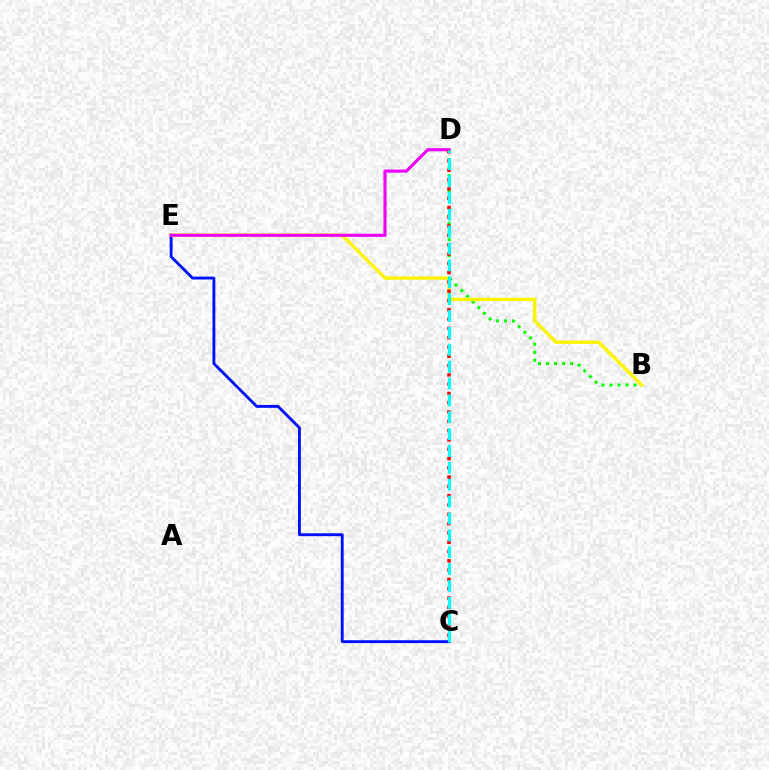{('C', 'E'): [{'color': '#0010ff', 'line_style': 'solid', 'thickness': 2.06}], ('B', 'D'): [{'color': '#08ff00', 'line_style': 'dotted', 'thickness': 2.18}], ('B', 'E'): [{'color': '#fcf500', 'line_style': 'solid', 'thickness': 2.47}], ('D', 'E'): [{'color': '#ee00ff', 'line_style': 'solid', 'thickness': 2.24}], ('C', 'D'): [{'color': '#ff0000', 'line_style': 'dotted', 'thickness': 2.53}, {'color': '#00fff6', 'line_style': 'dashed', 'thickness': 2.29}]}